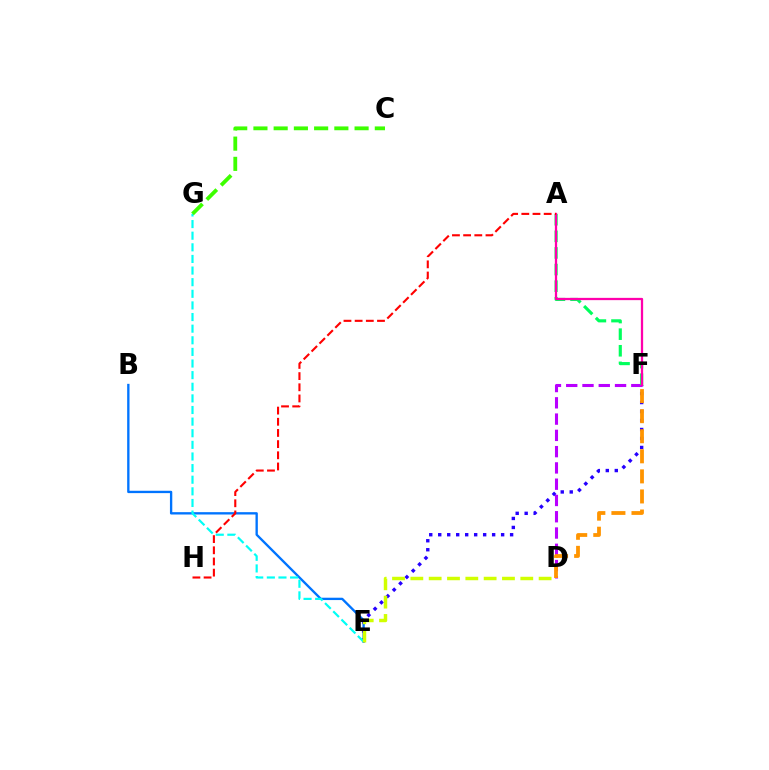{('B', 'E'): [{'color': '#0074ff', 'line_style': 'solid', 'thickness': 1.69}], ('E', 'F'): [{'color': '#2500ff', 'line_style': 'dotted', 'thickness': 2.44}], ('E', 'G'): [{'color': '#00fff6', 'line_style': 'dashed', 'thickness': 1.58}], ('D', 'F'): [{'color': '#b900ff', 'line_style': 'dashed', 'thickness': 2.21}, {'color': '#ff9400', 'line_style': 'dashed', 'thickness': 2.73}], ('A', 'F'): [{'color': '#00ff5c', 'line_style': 'dashed', 'thickness': 2.26}, {'color': '#ff00ac', 'line_style': 'solid', 'thickness': 1.64}], ('C', 'G'): [{'color': '#3dff00', 'line_style': 'dashed', 'thickness': 2.75}], ('D', 'E'): [{'color': '#d1ff00', 'line_style': 'dashed', 'thickness': 2.49}], ('A', 'H'): [{'color': '#ff0000', 'line_style': 'dashed', 'thickness': 1.52}]}